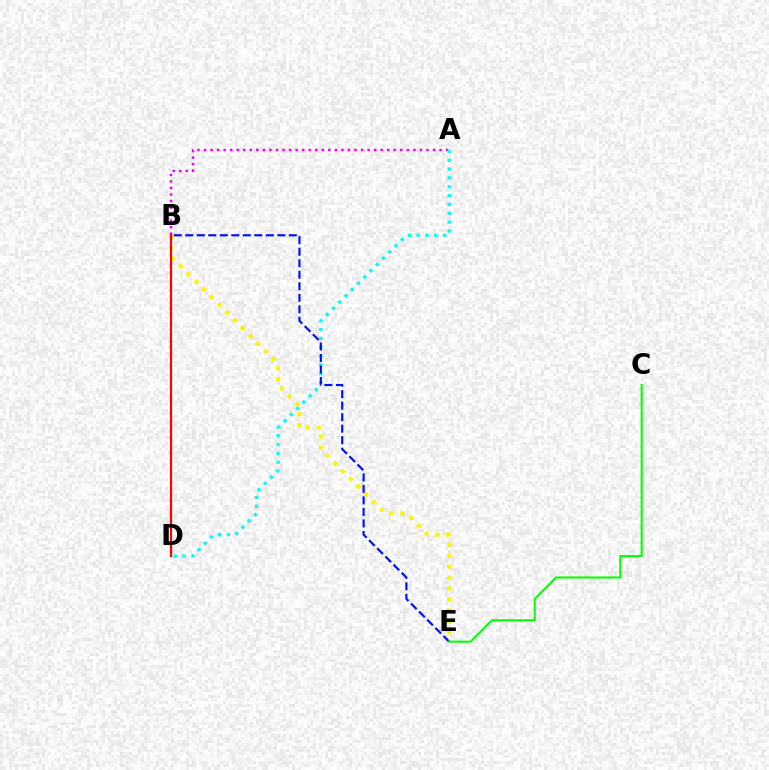{('A', 'B'): [{'color': '#ee00ff', 'line_style': 'dotted', 'thickness': 1.78}], ('A', 'D'): [{'color': '#00fff6', 'line_style': 'dotted', 'thickness': 2.4}], ('B', 'E'): [{'color': '#fcf500', 'line_style': 'dotted', 'thickness': 2.98}, {'color': '#0010ff', 'line_style': 'dashed', 'thickness': 1.56}], ('B', 'D'): [{'color': '#ff0000', 'line_style': 'solid', 'thickness': 1.58}], ('C', 'E'): [{'color': '#08ff00', 'line_style': 'solid', 'thickness': 1.5}]}